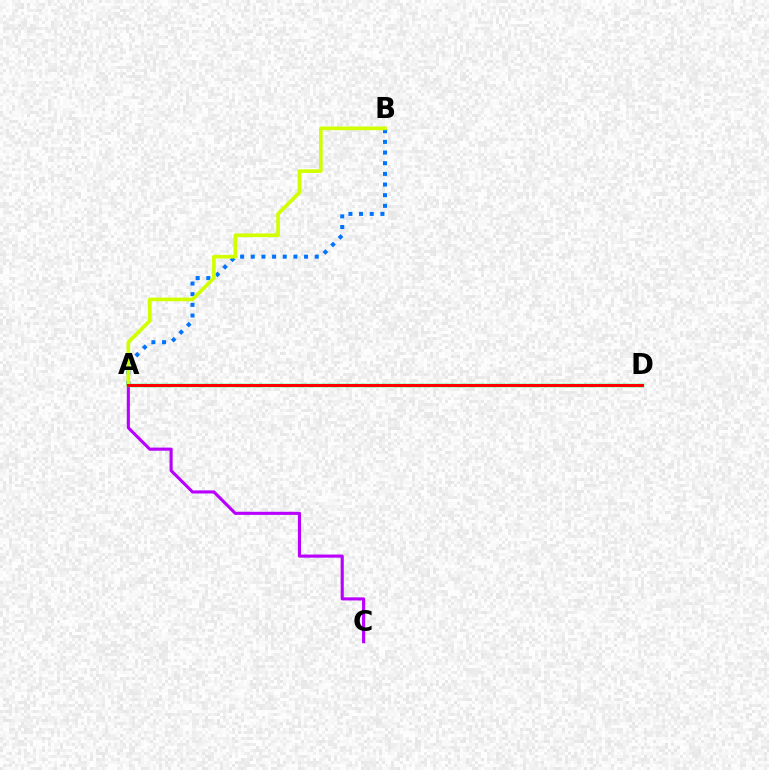{('A', 'C'): [{'color': '#b900ff', 'line_style': 'solid', 'thickness': 2.23}], ('A', 'D'): [{'color': '#00ff5c', 'line_style': 'solid', 'thickness': 2.51}, {'color': '#ff0000', 'line_style': 'solid', 'thickness': 2.14}], ('A', 'B'): [{'color': '#0074ff', 'line_style': 'dotted', 'thickness': 2.9}, {'color': '#d1ff00', 'line_style': 'solid', 'thickness': 2.64}]}